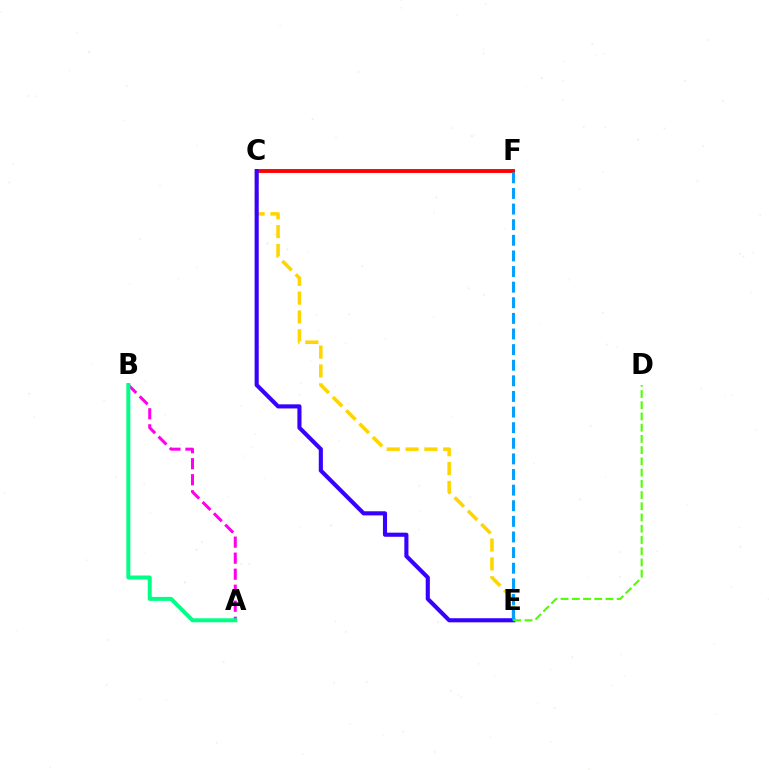{('A', 'B'): [{'color': '#ff00ed', 'line_style': 'dashed', 'thickness': 2.18}, {'color': '#00ff86', 'line_style': 'solid', 'thickness': 2.87}], ('C', 'E'): [{'color': '#ffd500', 'line_style': 'dashed', 'thickness': 2.56}, {'color': '#3700ff', 'line_style': 'solid', 'thickness': 2.96}], ('C', 'F'): [{'color': '#ff0000', 'line_style': 'solid', 'thickness': 2.79}], ('E', 'F'): [{'color': '#009eff', 'line_style': 'dashed', 'thickness': 2.12}], ('D', 'E'): [{'color': '#4fff00', 'line_style': 'dashed', 'thickness': 1.53}]}